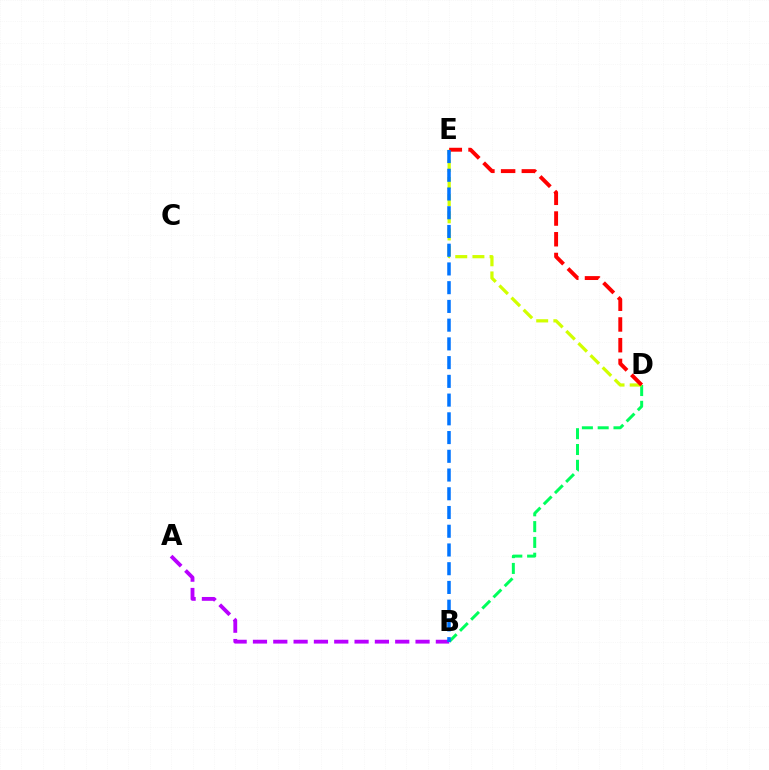{('B', 'D'): [{'color': '#00ff5c', 'line_style': 'dashed', 'thickness': 2.15}], ('A', 'B'): [{'color': '#b900ff', 'line_style': 'dashed', 'thickness': 2.76}], ('D', 'E'): [{'color': '#d1ff00', 'line_style': 'dashed', 'thickness': 2.33}, {'color': '#ff0000', 'line_style': 'dashed', 'thickness': 2.81}], ('B', 'E'): [{'color': '#0074ff', 'line_style': 'dashed', 'thickness': 2.55}]}